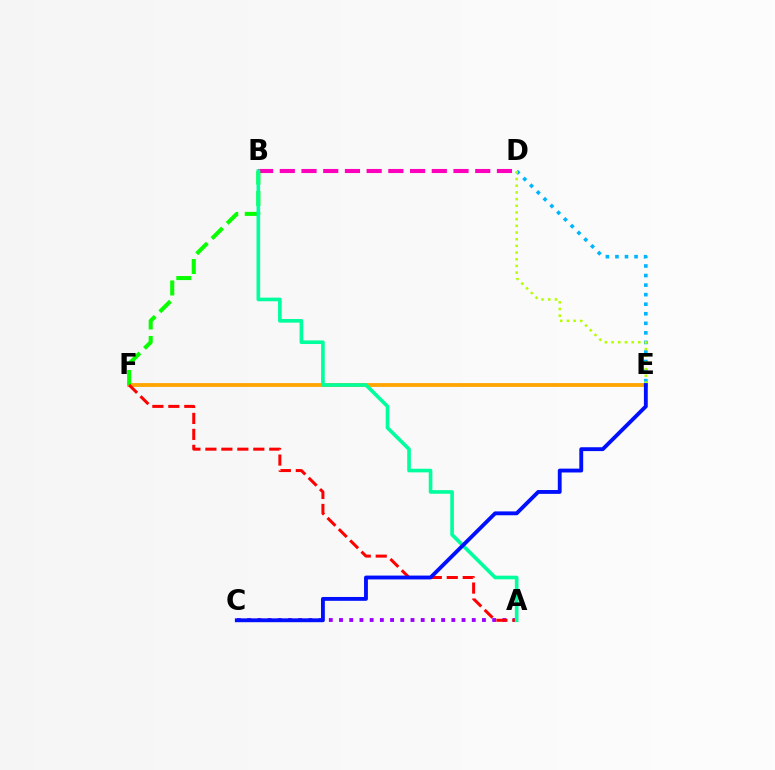{('B', 'D'): [{'color': '#ff00bd', 'line_style': 'dashed', 'thickness': 2.95}], ('E', 'F'): [{'color': '#ffa500', 'line_style': 'solid', 'thickness': 2.74}], ('D', 'E'): [{'color': '#00b5ff', 'line_style': 'dotted', 'thickness': 2.6}, {'color': '#b3ff00', 'line_style': 'dotted', 'thickness': 1.82}], ('A', 'C'): [{'color': '#9b00ff', 'line_style': 'dotted', 'thickness': 2.77}], ('B', 'F'): [{'color': '#08ff00', 'line_style': 'dashed', 'thickness': 2.92}], ('A', 'F'): [{'color': '#ff0000', 'line_style': 'dashed', 'thickness': 2.17}], ('A', 'B'): [{'color': '#00ff9d', 'line_style': 'solid', 'thickness': 2.61}], ('C', 'E'): [{'color': '#0010ff', 'line_style': 'solid', 'thickness': 2.77}]}